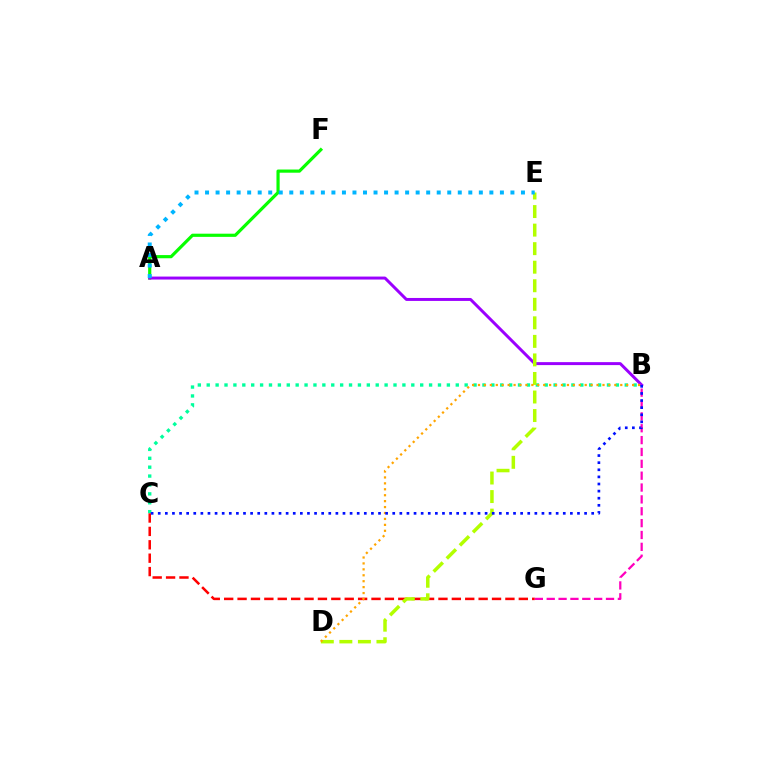{('B', 'G'): [{'color': '#ff00bd', 'line_style': 'dashed', 'thickness': 1.61}], ('A', 'F'): [{'color': '#08ff00', 'line_style': 'solid', 'thickness': 2.29}], ('A', 'B'): [{'color': '#9b00ff', 'line_style': 'solid', 'thickness': 2.14}], ('B', 'C'): [{'color': '#00ff9d', 'line_style': 'dotted', 'thickness': 2.42}, {'color': '#0010ff', 'line_style': 'dotted', 'thickness': 1.93}], ('C', 'G'): [{'color': '#ff0000', 'line_style': 'dashed', 'thickness': 1.82}], ('D', 'E'): [{'color': '#b3ff00', 'line_style': 'dashed', 'thickness': 2.52}], ('A', 'E'): [{'color': '#00b5ff', 'line_style': 'dotted', 'thickness': 2.86}], ('B', 'D'): [{'color': '#ffa500', 'line_style': 'dotted', 'thickness': 1.61}]}